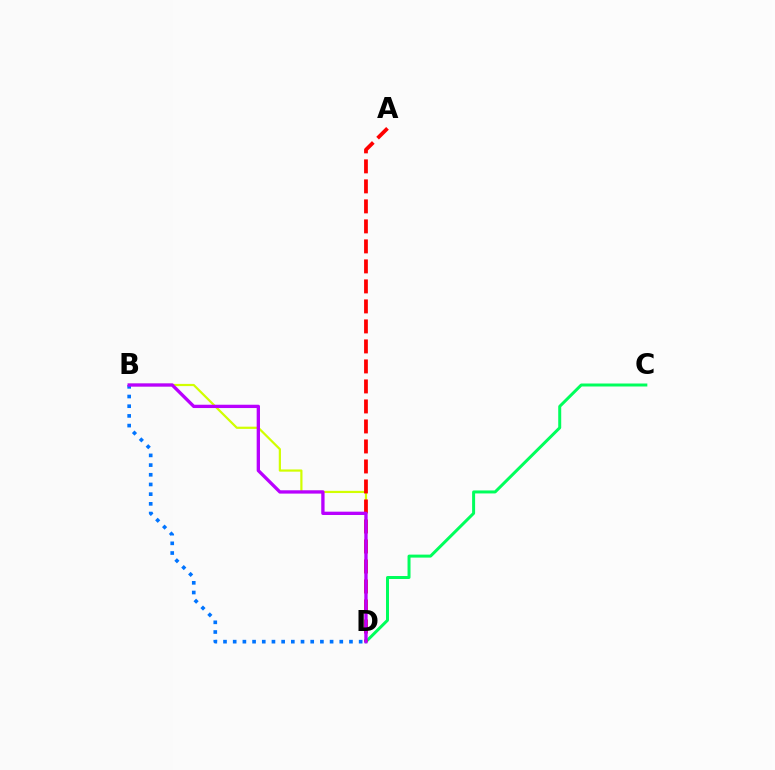{('B', 'D'): [{'color': '#d1ff00', 'line_style': 'solid', 'thickness': 1.59}, {'color': '#0074ff', 'line_style': 'dotted', 'thickness': 2.63}, {'color': '#b900ff', 'line_style': 'solid', 'thickness': 2.39}], ('C', 'D'): [{'color': '#00ff5c', 'line_style': 'solid', 'thickness': 2.15}], ('A', 'D'): [{'color': '#ff0000', 'line_style': 'dashed', 'thickness': 2.72}]}